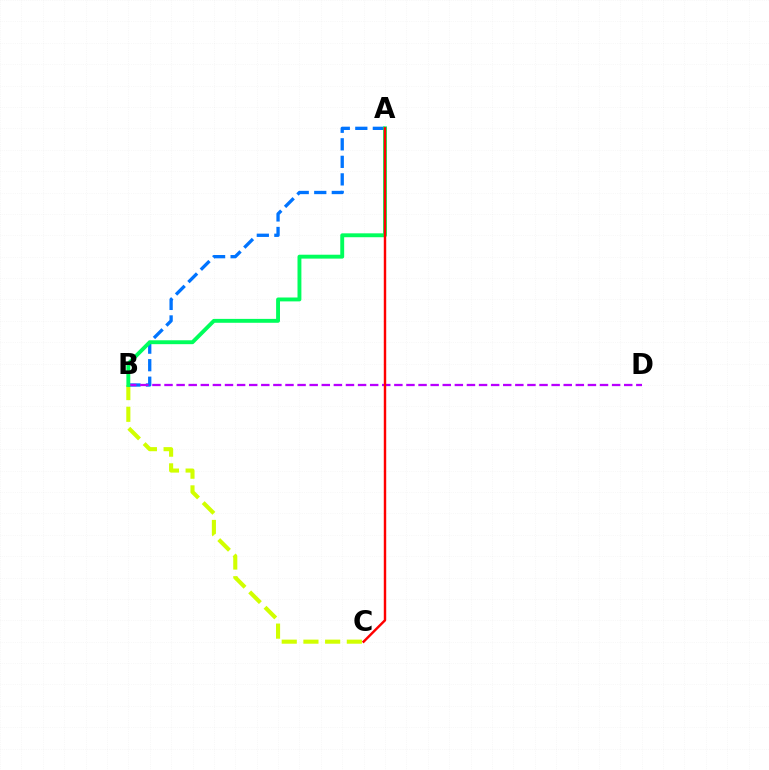{('B', 'C'): [{'color': '#d1ff00', 'line_style': 'dashed', 'thickness': 2.95}], ('A', 'B'): [{'color': '#0074ff', 'line_style': 'dashed', 'thickness': 2.38}, {'color': '#00ff5c', 'line_style': 'solid', 'thickness': 2.8}], ('B', 'D'): [{'color': '#b900ff', 'line_style': 'dashed', 'thickness': 1.64}], ('A', 'C'): [{'color': '#ff0000', 'line_style': 'solid', 'thickness': 1.75}]}